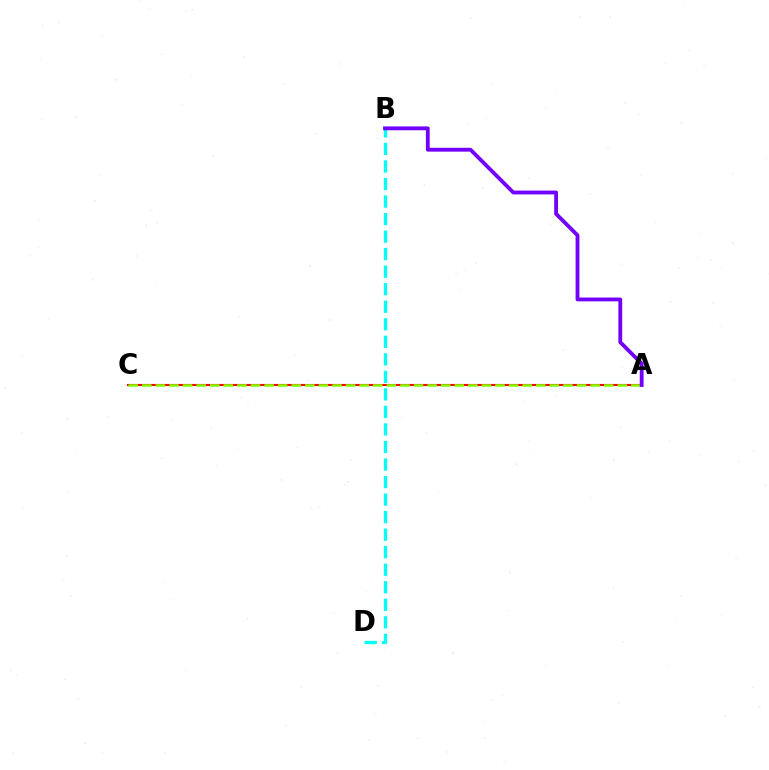{('A', 'C'): [{'color': '#ff0000', 'line_style': 'solid', 'thickness': 1.51}, {'color': '#84ff00', 'line_style': 'dashed', 'thickness': 1.85}], ('B', 'D'): [{'color': '#00fff6', 'line_style': 'dashed', 'thickness': 2.38}], ('A', 'B'): [{'color': '#7200ff', 'line_style': 'solid', 'thickness': 2.76}]}